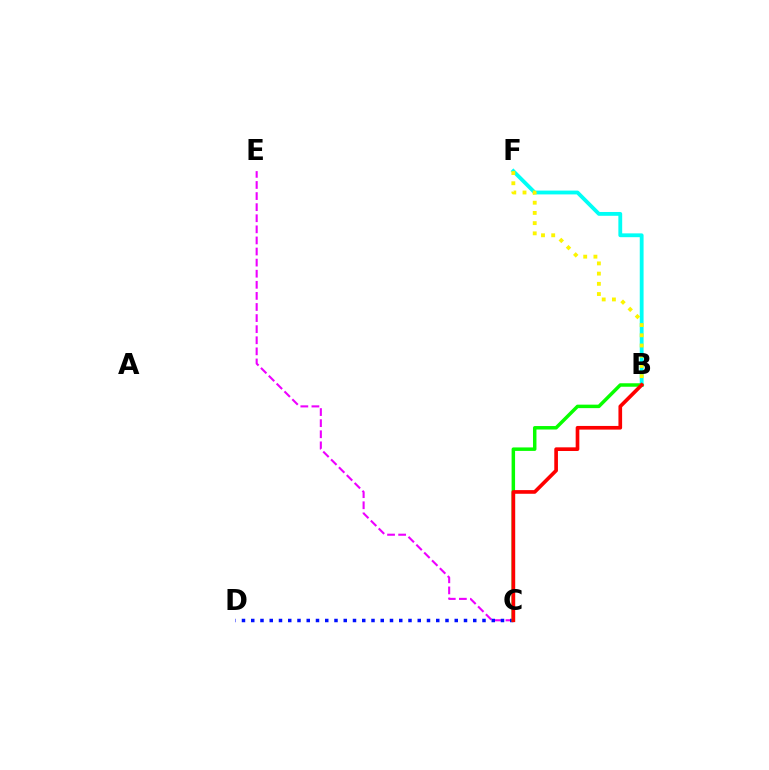{('B', 'F'): [{'color': '#00fff6', 'line_style': 'solid', 'thickness': 2.75}, {'color': '#fcf500', 'line_style': 'dotted', 'thickness': 2.77}], ('C', 'E'): [{'color': '#ee00ff', 'line_style': 'dashed', 'thickness': 1.51}], ('C', 'D'): [{'color': '#0010ff', 'line_style': 'dotted', 'thickness': 2.51}], ('B', 'C'): [{'color': '#08ff00', 'line_style': 'solid', 'thickness': 2.5}, {'color': '#ff0000', 'line_style': 'solid', 'thickness': 2.64}]}